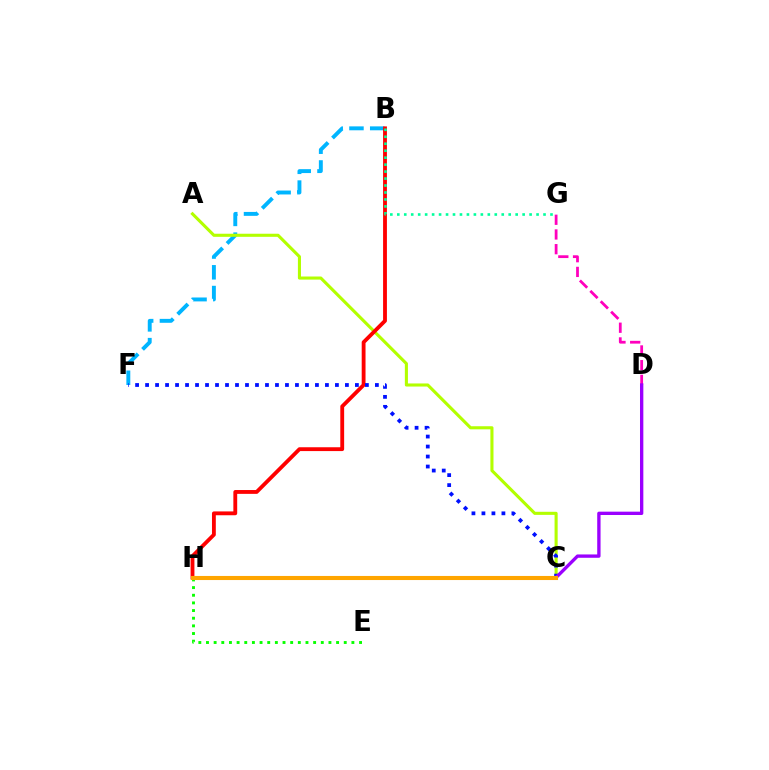{('B', 'F'): [{'color': '#00b5ff', 'line_style': 'dashed', 'thickness': 2.82}], ('A', 'C'): [{'color': '#b3ff00', 'line_style': 'solid', 'thickness': 2.22}], ('B', 'H'): [{'color': '#ff0000', 'line_style': 'solid', 'thickness': 2.76}], ('C', 'F'): [{'color': '#0010ff', 'line_style': 'dotted', 'thickness': 2.71}], ('D', 'G'): [{'color': '#ff00bd', 'line_style': 'dashed', 'thickness': 2.0}], ('E', 'H'): [{'color': '#08ff00', 'line_style': 'dotted', 'thickness': 2.08}], ('B', 'G'): [{'color': '#00ff9d', 'line_style': 'dotted', 'thickness': 1.89}], ('C', 'D'): [{'color': '#9b00ff', 'line_style': 'solid', 'thickness': 2.4}], ('C', 'H'): [{'color': '#ffa500', 'line_style': 'solid', 'thickness': 2.94}]}